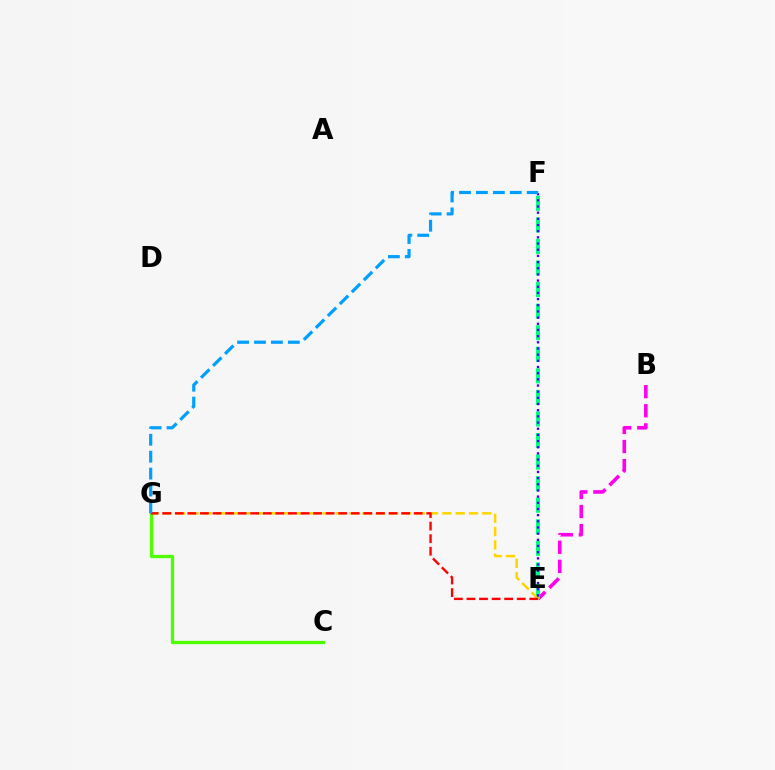{('B', 'E'): [{'color': '#ff00ed', 'line_style': 'dashed', 'thickness': 2.59}], ('E', 'F'): [{'color': '#00ff86', 'line_style': 'dashed', 'thickness': 2.93}, {'color': '#3700ff', 'line_style': 'dotted', 'thickness': 1.68}], ('E', 'G'): [{'color': '#ffd500', 'line_style': 'dashed', 'thickness': 1.81}, {'color': '#ff0000', 'line_style': 'dashed', 'thickness': 1.71}], ('C', 'G'): [{'color': '#4fff00', 'line_style': 'solid', 'thickness': 2.38}], ('F', 'G'): [{'color': '#009eff', 'line_style': 'dashed', 'thickness': 2.3}]}